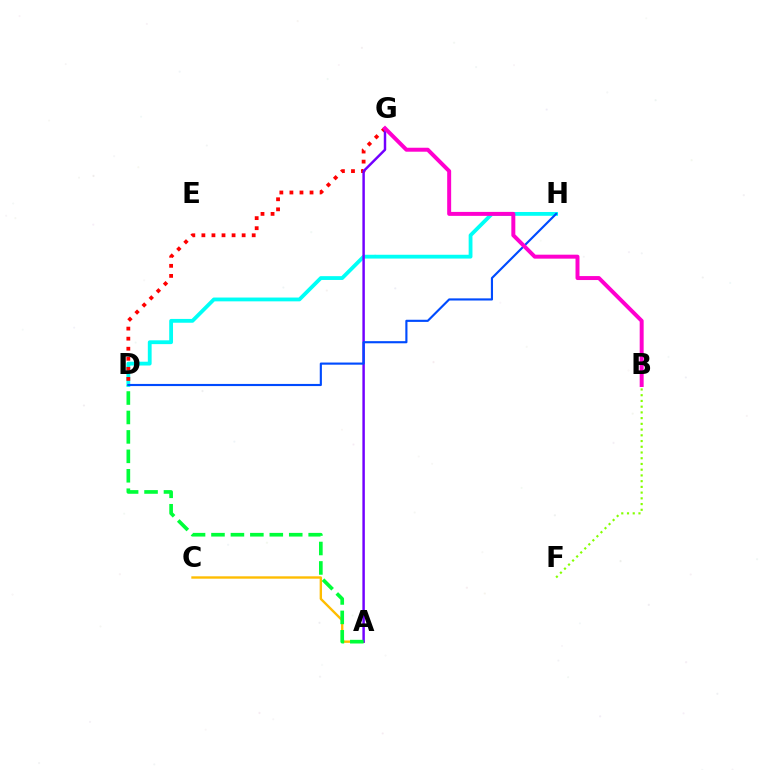{('D', 'H'): [{'color': '#00fff6', 'line_style': 'solid', 'thickness': 2.74}, {'color': '#004bff', 'line_style': 'solid', 'thickness': 1.54}], ('A', 'C'): [{'color': '#ffbd00', 'line_style': 'solid', 'thickness': 1.71}], ('D', 'G'): [{'color': '#ff0000', 'line_style': 'dotted', 'thickness': 2.73}], ('A', 'G'): [{'color': '#7200ff', 'line_style': 'solid', 'thickness': 1.77}], ('A', 'D'): [{'color': '#00ff39', 'line_style': 'dashed', 'thickness': 2.64}], ('B', 'F'): [{'color': '#84ff00', 'line_style': 'dotted', 'thickness': 1.56}], ('B', 'G'): [{'color': '#ff00cf', 'line_style': 'solid', 'thickness': 2.86}]}